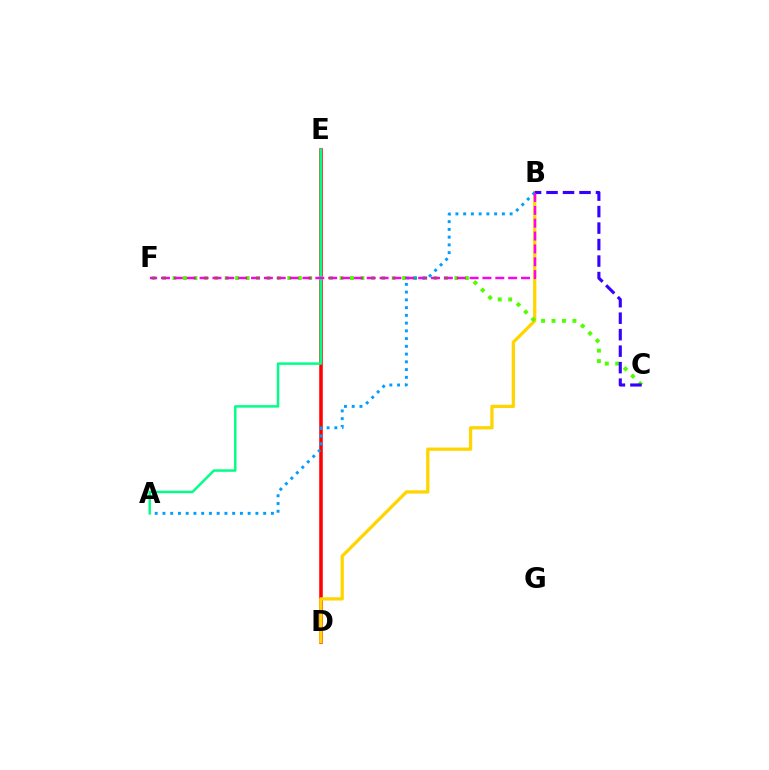{('D', 'E'): [{'color': '#ff0000', 'line_style': 'solid', 'thickness': 2.55}], ('B', 'D'): [{'color': '#ffd500', 'line_style': 'solid', 'thickness': 2.35}], ('C', 'F'): [{'color': '#4fff00', 'line_style': 'dotted', 'thickness': 2.84}], ('A', 'B'): [{'color': '#009eff', 'line_style': 'dotted', 'thickness': 2.1}], ('A', 'E'): [{'color': '#00ff86', 'line_style': 'solid', 'thickness': 1.79}], ('B', 'C'): [{'color': '#3700ff', 'line_style': 'dashed', 'thickness': 2.24}], ('B', 'F'): [{'color': '#ff00ed', 'line_style': 'dashed', 'thickness': 1.75}]}